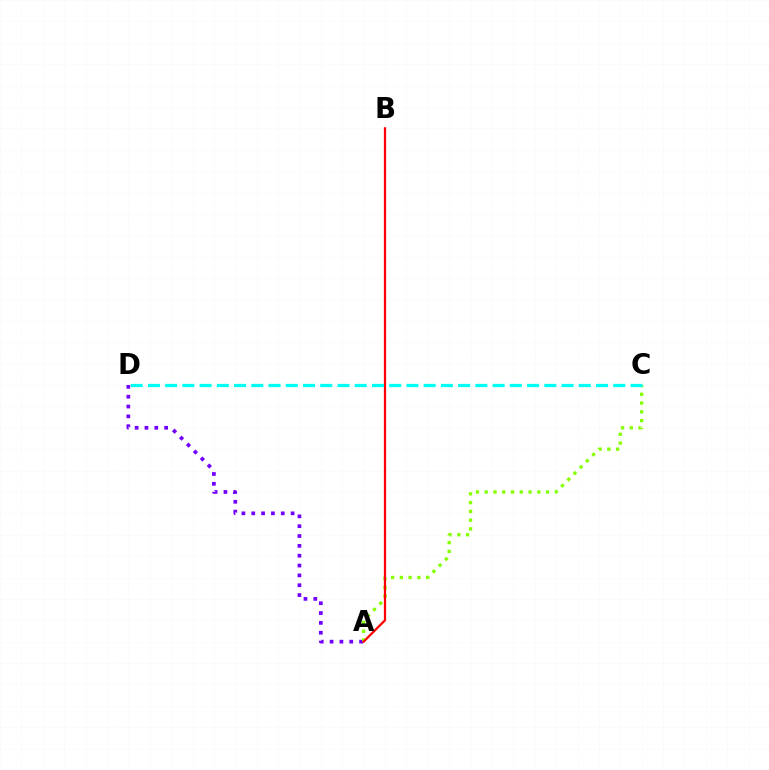{('A', 'D'): [{'color': '#7200ff', 'line_style': 'dotted', 'thickness': 2.67}], ('A', 'C'): [{'color': '#84ff00', 'line_style': 'dotted', 'thickness': 2.38}], ('A', 'B'): [{'color': '#ff0000', 'line_style': 'solid', 'thickness': 1.62}], ('C', 'D'): [{'color': '#00fff6', 'line_style': 'dashed', 'thickness': 2.34}]}